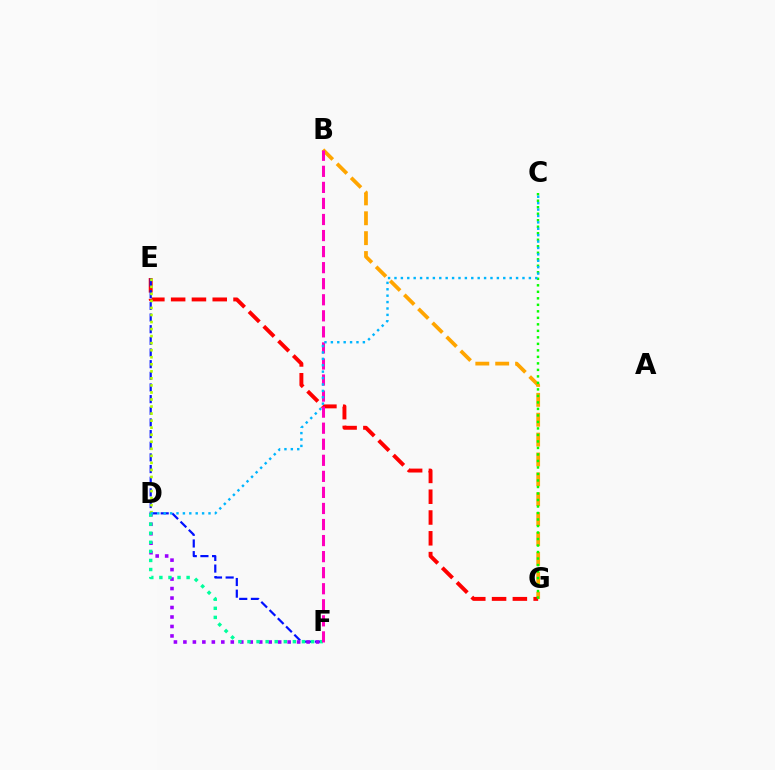{('B', 'G'): [{'color': '#ffa500', 'line_style': 'dashed', 'thickness': 2.7}], ('E', 'G'): [{'color': '#ff0000', 'line_style': 'dashed', 'thickness': 2.82}], ('E', 'F'): [{'color': '#0010ff', 'line_style': 'dashed', 'thickness': 1.58}], ('D', 'F'): [{'color': '#9b00ff', 'line_style': 'dotted', 'thickness': 2.58}, {'color': '#00ff9d', 'line_style': 'dotted', 'thickness': 2.47}], ('C', 'G'): [{'color': '#08ff00', 'line_style': 'dotted', 'thickness': 1.77}], ('D', 'E'): [{'color': '#b3ff00', 'line_style': 'dotted', 'thickness': 1.91}], ('B', 'F'): [{'color': '#ff00bd', 'line_style': 'dashed', 'thickness': 2.18}], ('C', 'D'): [{'color': '#00b5ff', 'line_style': 'dotted', 'thickness': 1.74}]}